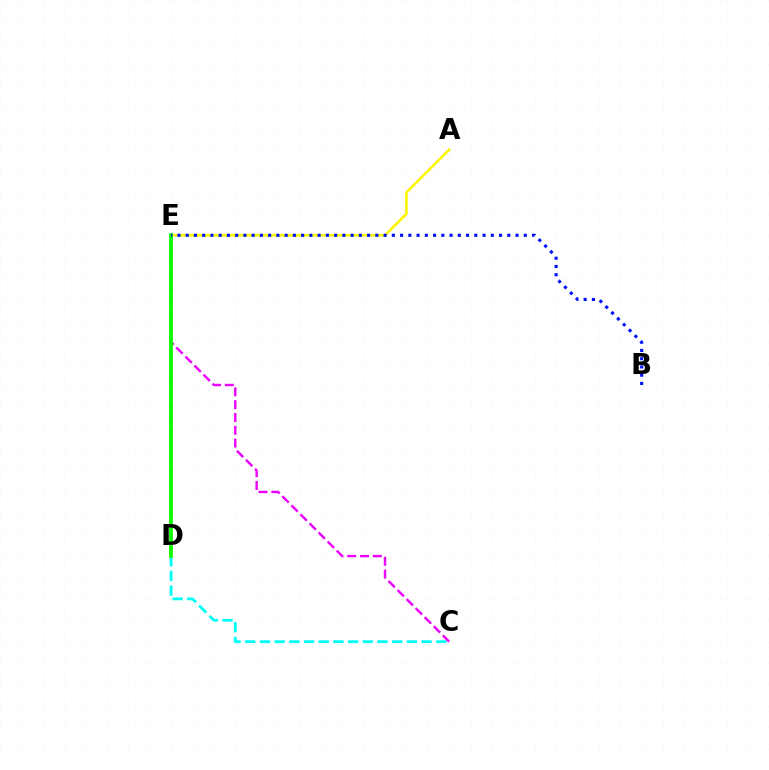{('A', 'E'): [{'color': '#fcf500', 'line_style': 'solid', 'thickness': 1.87}], ('C', 'D'): [{'color': '#00fff6', 'line_style': 'dashed', 'thickness': 2.0}], ('C', 'E'): [{'color': '#ee00ff', 'line_style': 'dashed', 'thickness': 1.74}], ('D', 'E'): [{'color': '#ff0000', 'line_style': 'dashed', 'thickness': 1.79}, {'color': '#08ff00', 'line_style': 'solid', 'thickness': 2.67}], ('B', 'E'): [{'color': '#0010ff', 'line_style': 'dotted', 'thickness': 2.24}]}